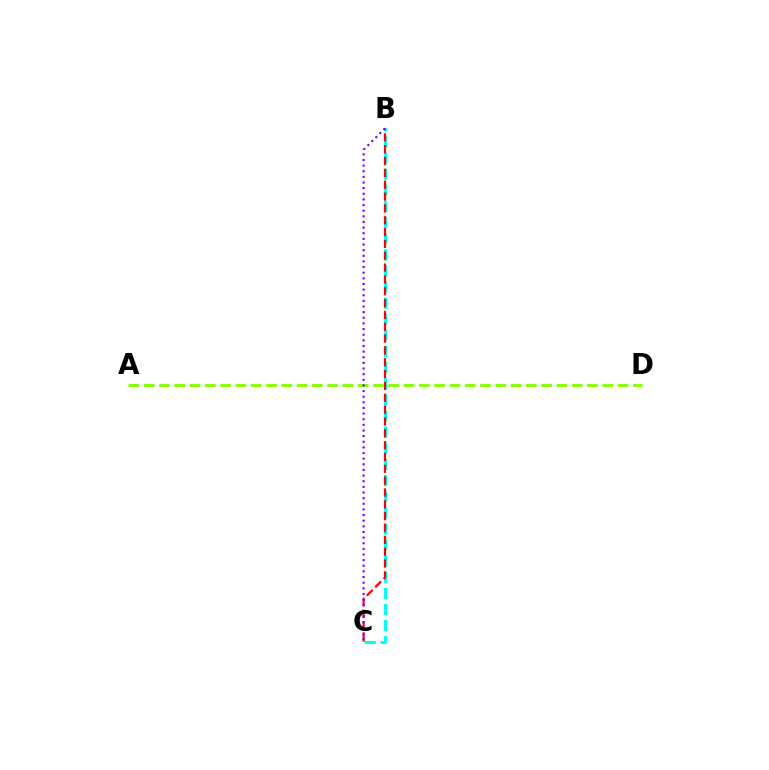{('B', 'C'): [{'color': '#00fff6', 'line_style': 'dashed', 'thickness': 2.19}, {'color': '#ff0000', 'line_style': 'dashed', 'thickness': 1.61}, {'color': '#7200ff', 'line_style': 'dotted', 'thickness': 1.53}], ('A', 'D'): [{'color': '#84ff00', 'line_style': 'dashed', 'thickness': 2.08}]}